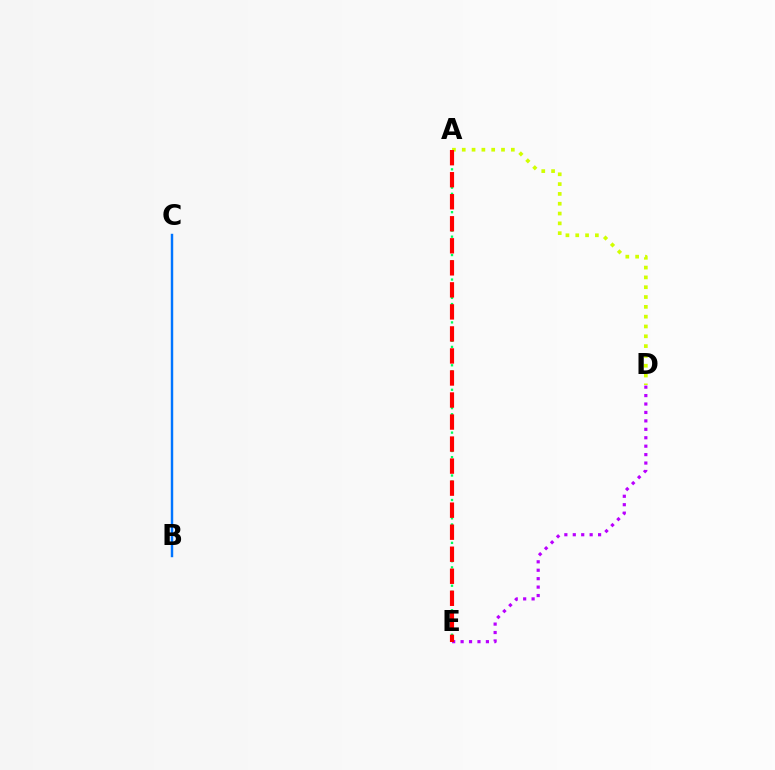{('D', 'E'): [{'color': '#b900ff', 'line_style': 'dotted', 'thickness': 2.29}], ('A', 'D'): [{'color': '#d1ff00', 'line_style': 'dotted', 'thickness': 2.67}], ('B', 'C'): [{'color': '#0074ff', 'line_style': 'solid', 'thickness': 1.75}], ('A', 'E'): [{'color': '#00ff5c', 'line_style': 'dotted', 'thickness': 1.66}, {'color': '#ff0000', 'line_style': 'dashed', 'thickness': 2.99}]}